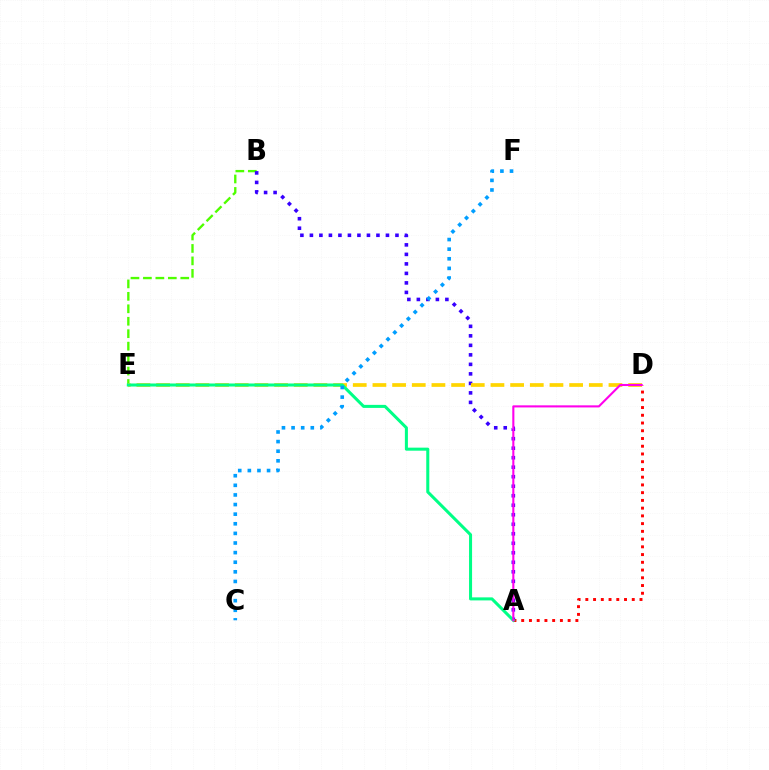{('B', 'E'): [{'color': '#4fff00', 'line_style': 'dashed', 'thickness': 1.69}], ('A', 'D'): [{'color': '#ff0000', 'line_style': 'dotted', 'thickness': 2.1}, {'color': '#ff00ed', 'line_style': 'solid', 'thickness': 1.51}], ('A', 'B'): [{'color': '#3700ff', 'line_style': 'dotted', 'thickness': 2.58}], ('D', 'E'): [{'color': '#ffd500', 'line_style': 'dashed', 'thickness': 2.67}], ('A', 'E'): [{'color': '#00ff86', 'line_style': 'solid', 'thickness': 2.19}], ('C', 'F'): [{'color': '#009eff', 'line_style': 'dotted', 'thickness': 2.61}]}